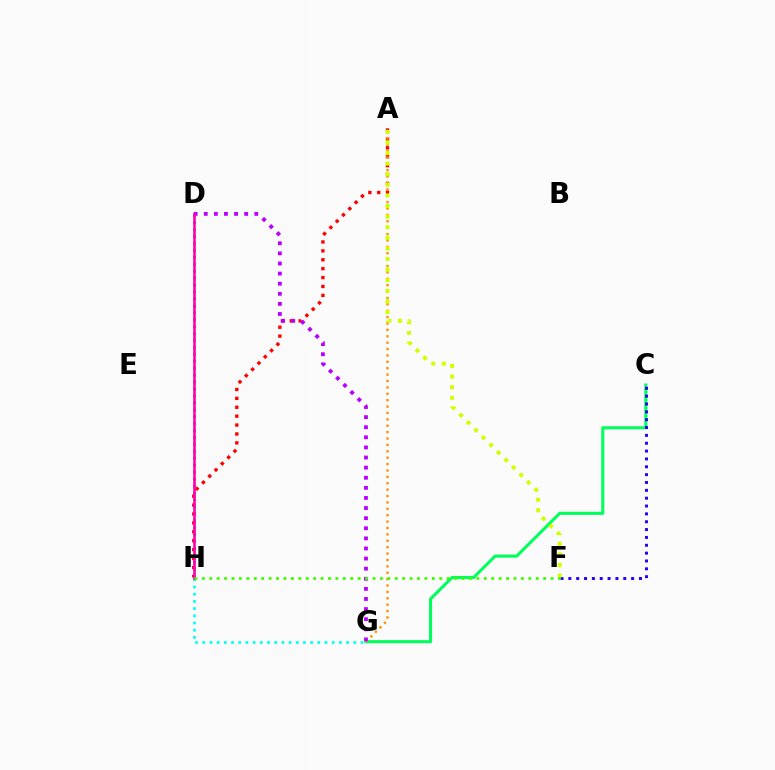{('C', 'G'): [{'color': '#00ff5c', 'line_style': 'solid', 'thickness': 2.22}], ('A', 'H'): [{'color': '#ff0000', 'line_style': 'dotted', 'thickness': 2.42}], ('D', 'H'): [{'color': '#0074ff', 'line_style': 'dotted', 'thickness': 1.88}, {'color': '#ff00ac', 'line_style': 'solid', 'thickness': 1.88}], ('A', 'G'): [{'color': '#ff9400', 'line_style': 'dotted', 'thickness': 1.74}], ('G', 'H'): [{'color': '#00fff6', 'line_style': 'dotted', 'thickness': 1.95}], ('D', 'G'): [{'color': '#b900ff', 'line_style': 'dotted', 'thickness': 2.74}], ('C', 'F'): [{'color': '#2500ff', 'line_style': 'dotted', 'thickness': 2.13}], ('A', 'F'): [{'color': '#d1ff00', 'line_style': 'dotted', 'thickness': 2.88}], ('F', 'H'): [{'color': '#3dff00', 'line_style': 'dotted', 'thickness': 2.02}]}